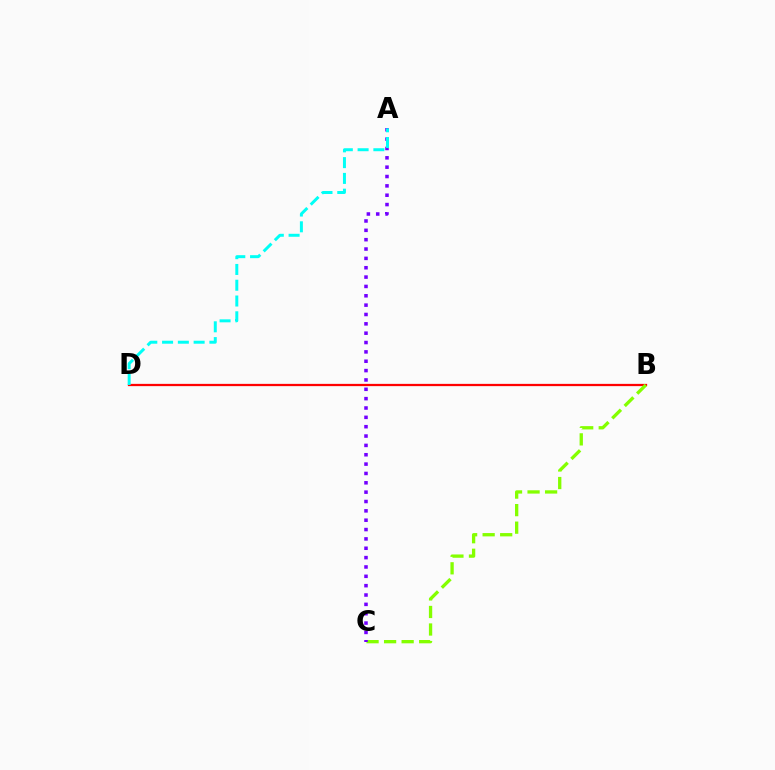{('B', 'D'): [{'color': '#ff0000', 'line_style': 'solid', 'thickness': 1.63}], ('B', 'C'): [{'color': '#84ff00', 'line_style': 'dashed', 'thickness': 2.38}], ('A', 'C'): [{'color': '#7200ff', 'line_style': 'dotted', 'thickness': 2.54}], ('A', 'D'): [{'color': '#00fff6', 'line_style': 'dashed', 'thickness': 2.14}]}